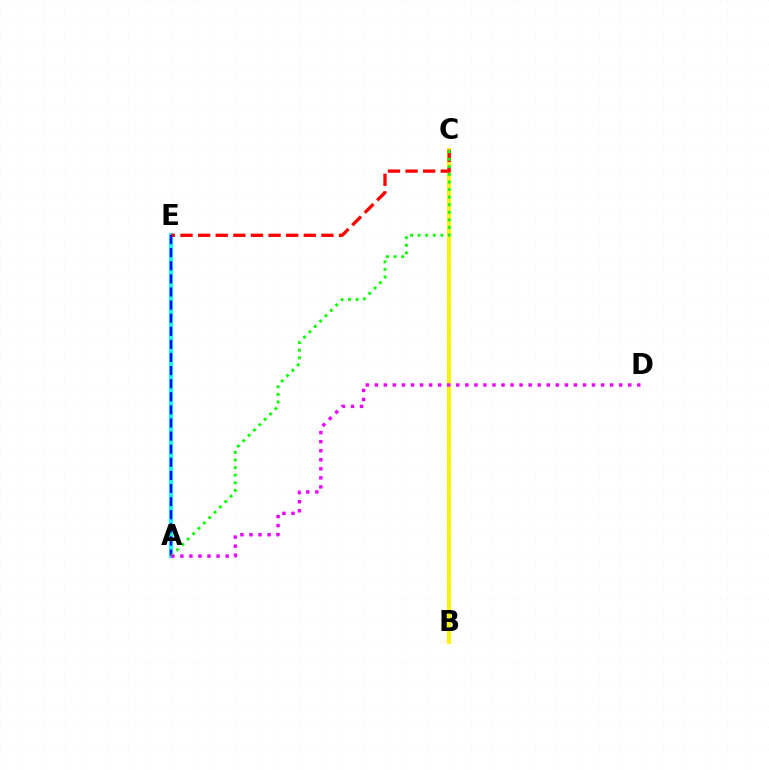{('B', 'C'): [{'color': '#fcf500', 'line_style': 'solid', 'thickness': 2.88}], ('A', 'E'): [{'color': '#00fff6', 'line_style': 'solid', 'thickness': 2.84}, {'color': '#0010ff', 'line_style': 'dashed', 'thickness': 1.78}], ('C', 'E'): [{'color': '#ff0000', 'line_style': 'dashed', 'thickness': 2.39}], ('A', 'C'): [{'color': '#08ff00', 'line_style': 'dotted', 'thickness': 2.06}], ('A', 'D'): [{'color': '#ee00ff', 'line_style': 'dotted', 'thickness': 2.46}]}